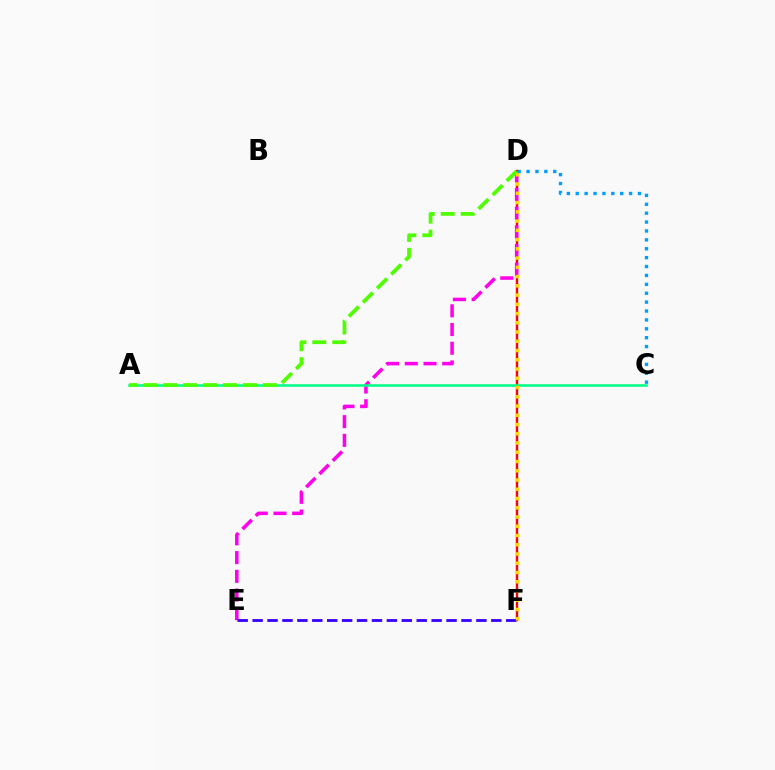{('D', 'F'): [{'color': '#ff0000', 'line_style': 'solid', 'thickness': 1.71}, {'color': '#ffd500', 'line_style': 'dotted', 'thickness': 2.51}], ('D', 'E'): [{'color': '#ff00ed', 'line_style': 'dashed', 'thickness': 2.54}], ('C', 'D'): [{'color': '#009eff', 'line_style': 'dotted', 'thickness': 2.42}], ('A', 'C'): [{'color': '#00ff86', 'line_style': 'solid', 'thickness': 1.84}], ('E', 'F'): [{'color': '#3700ff', 'line_style': 'dashed', 'thickness': 2.03}], ('A', 'D'): [{'color': '#4fff00', 'line_style': 'dashed', 'thickness': 2.71}]}